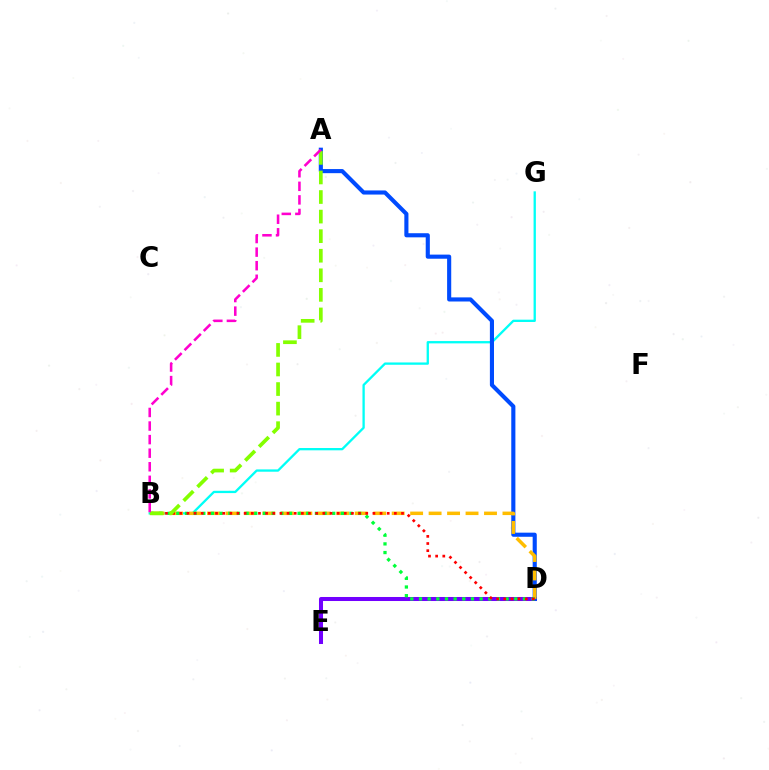{('B', 'G'): [{'color': '#00fff6', 'line_style': 'solid', 'thickness': 1.66}], ('D', 'E'): [{'color': '#7200ff', 'line_style': 'solid', 'thickness': 2.9}], ('A', 'D'): [{'color': '#004bff', 'line_style': 'solid', 'thickness': 2.96}], ('B', 'D'): [{'color': '#ffbd00', 'line_style': 'dashed', 'thickness': 2.51}, {'color': '#00ff39', 'line_style': 'dotted', 'thickness': 2.35}, {'color': '#ff0000', 'line_style': 'dotted', 'thickness': 1.94}], ('A', 'B'): [{'color': '#84ff00', 'line_style': 'dashed', 'thickness': 2.66}, {'color': '#ff00cf', 'line_style': 'dashed', 'thickness': 1.84}]}